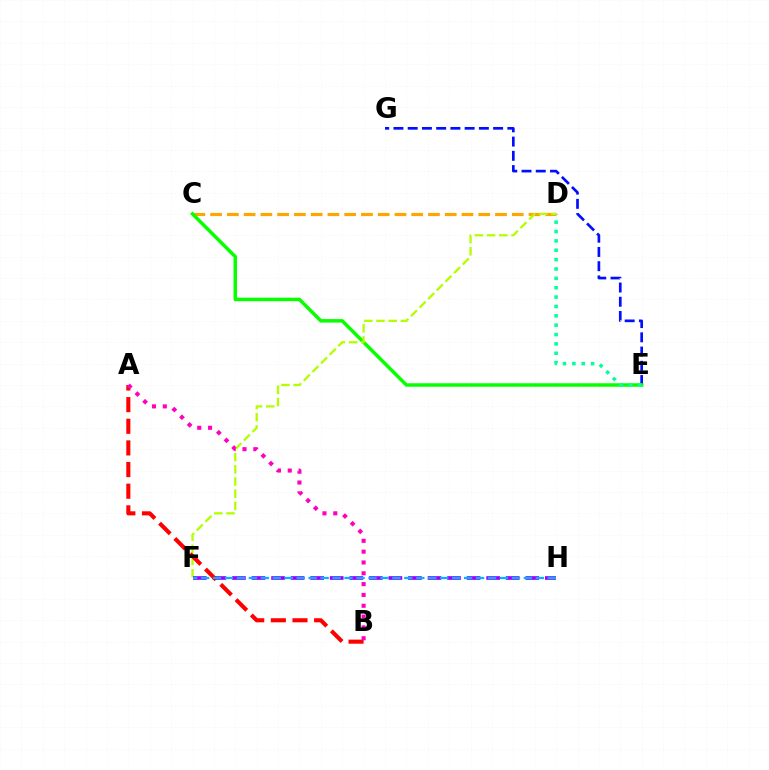{('C', 'D'): [{'color': '#ffa500', 'line_style': 'dashed', 'thickness': 2.28}], ('E', 'G'): [{'color': '#0010ff', 'line_style': 'dashed', 'thickness': 1.93}], ('C', 'E'): [{'color': '#08ff00', 'line_style': 'solid', 'thickness': 2.52}], ('D', 'E'): [{'color': '#00ff9d', 'line_style': 'dotted', 'thickness': 2.54}], ('D', 'F'): [{'color': '#b3ff00', 'line_style': 'dashed', 'thickness': 1.66}], ('F', 'H'): [{'color': '#9b00ff', 'line_style': 'dashed', 'thickness': 2.66}, {'color': '#00b5ff', 'line_style': 'dashed', 'thickness': 1.62}], ('A', 'B'): [{'color': '#ff0000', 'line_style': 'dashed', 'thickness': 2.94}, {'color': '#ff00bd', 'line_style': 'dotted', 'thickness': 2.94}]}